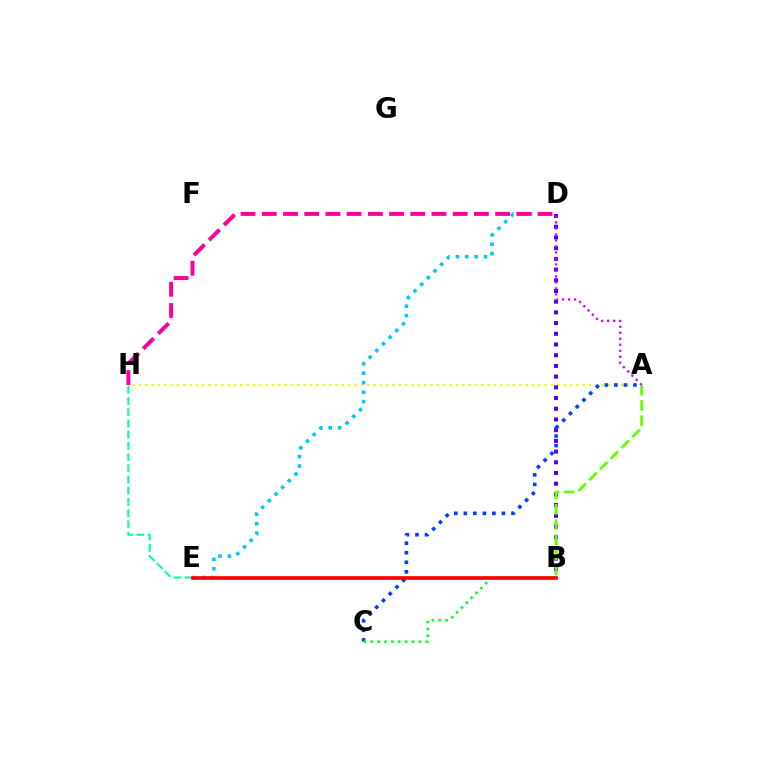{('A', 'H'): [{'color': '#eeff00', 'line_style': 'dotted', 'thickness': 1.72}], ('B', 'D'): [{'color': '#4f00ff', 'line_style': 'dotted', 'thickness': 2.91}], ('B', 'E'): [{'color': '#ff8800', 'line_style': 'dotted', 'thickness': 1.61}, {'color': '#ff0000', 'line_style': 'solid', 'thickness': 2.63}], ('A', 'C'): [{'color': '#003fff', 'line_style': 'dotted', 'thickness': 2.59}], ('E', 'H'): [{'color': '#00ffaf', 'line_style': 'dashed', 'thickness': 1.52}], ('D', 'E'): [{'color': '#00c7ff', 'line_style': 'dotted', 'thickness': 2.56}], ('B', 'C'): [{'color': '#00ff27', 'line_style': 'dotted', 'thickness': 1.87}], ('D', 'H'): [{'color': '#ff00a0', 'line_style': 'dashed', 'thickness': 2.88}], ('A', 'D'): [{'color': '#d600ff', 'line_style': 'dotted', 'thickness': 1.63}], ('A', 'B'): [{'color': '#66ff00', 'line_style': 'dashed', 'thickness': 2.06}]}